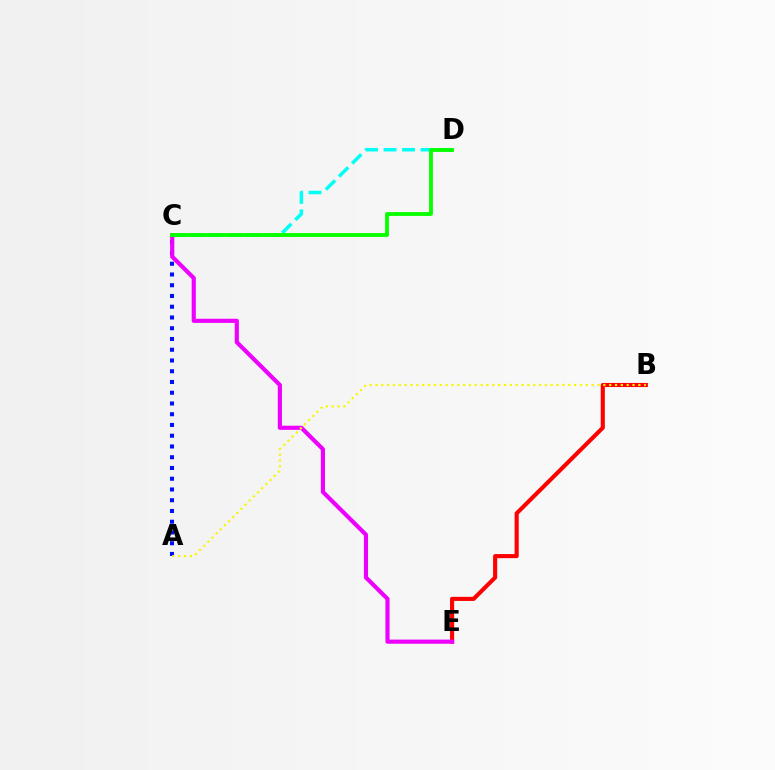{('B', 'E'): [{'color': '#ff0000', 'line_style': 'solid', 'thickness': 2.95}], ('C', 'D'): [{'color': '#00fff6', 'line_style': 'dashed', 'thickness': 2.52}, {'color': '#08ff00', 'line_style': 'solid', 'thickness': 2.78}], ('A', 'C'): [{'color': '#0010ff', 'line_style': 'dotted', 'thickness': 2.92}], ('C', 'E'): [{'color': '#ee00ff', 'line_style': 'solid', 'thickness': 2.98}], ('A', 'B'): [{'color': '#fcf500', 'line_style': 'dotted', 'thickness': 1.59}]}